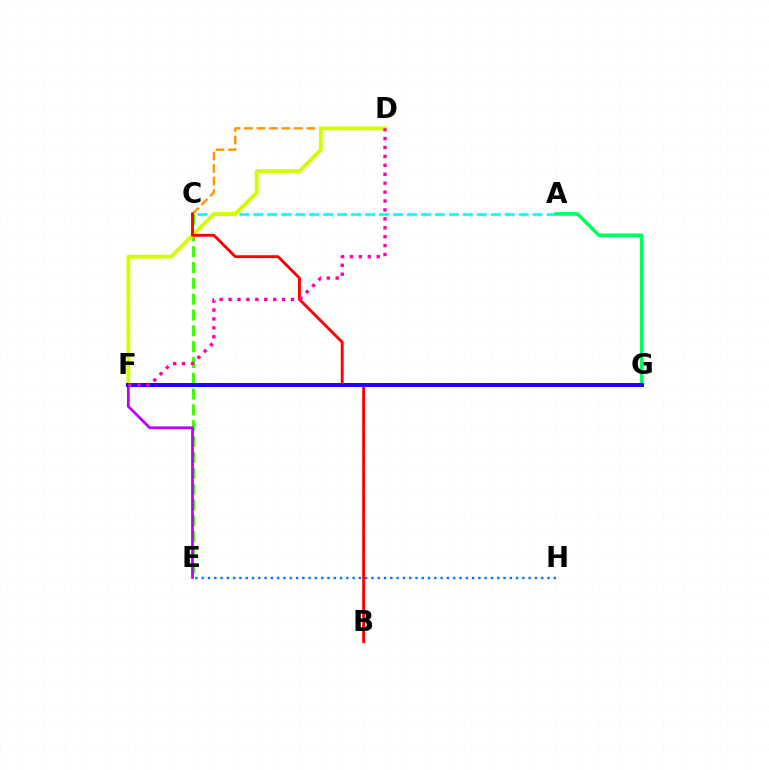{('C', 'D'): [{'color': '#ff9400', 'line_style': 'dashed', 'thickness': 1.69}], ('C', 'E'): [{'color': '#3dff00', 'line_style': 'dashed', 'thickness': 2.15}], ('E', 'H'): [{'color': '#0074ff', 'line_style': 'dotted', 'thickness': 1.71}], ('A', 'C'): [{'color': '#00fff6', 'line_style': 'dashed', 'thickness': 1.9}], ('E', 'F'): [{'color': '#b900ff', 'line_style': 'solid', 'thickness': 1.98}], ('A', 'G'): [{'color': '#00ff5c', 'line_style': 'solid', 'thickness': 2.58}], ('D', 'F'): [{'color': '#d1ff00', 'line_style': 'solid', 'thickness': 2.77}, {'color': '#ff00ac', 'line_style': 'dotted', 'thickness': 2.42}], ('B', 'C'): [{'color': '#ff0000', 'line_style': 'solid', 'thickness': 2.06}], ('F', 'G'): [{'color': '#2500ff', 'line_style': 'solid', 'thickness': 2.89}]}